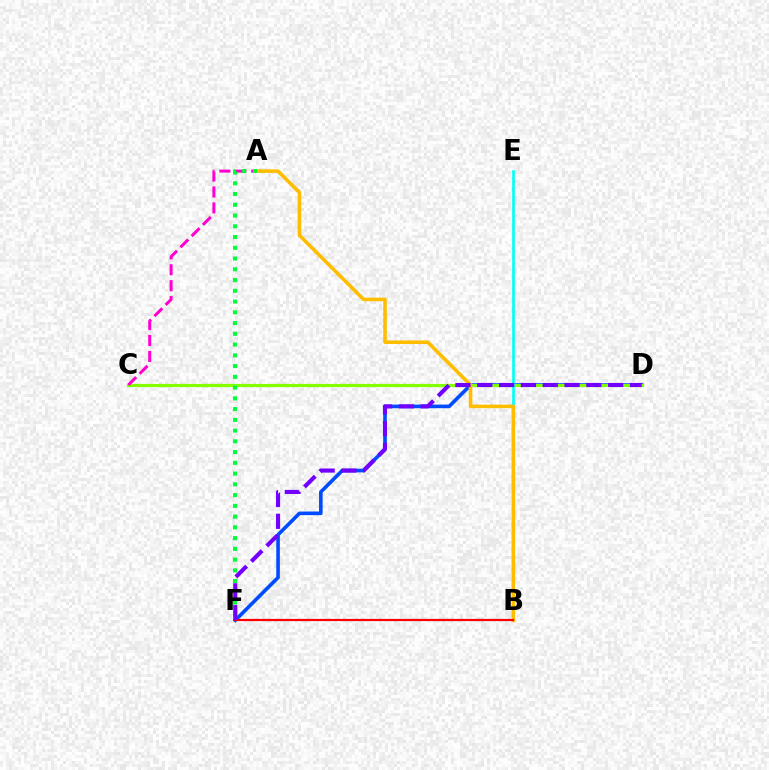{('D', 'F'): [{'color': '#004bff', 'line_style': 'solid', 'thickness': 2.6}, {'color': '#7200ff', 'line_style': 'dashed', 'thickness': 2.96}], ('C', 'D'): [{'color': '#84ff00', 'line_style': 'solid', 'thickness': 2.29}], ('B', 'E'): [{'color': '#00fff6', 'line_style': 'solid', 'thickness': 1.9}], ('A', 'B'): [{'color': '#ffbd00', 'line_style': 'solid', 'thickness': 2.57}], ('A', 'C'): [{'color': '#ff00cf', 'line_style': 'dashed', 'thickness': 2.16}], ('A', 'F'): [{'color': '#00ff39', 'line_style': 'dotted', 'thickness': 2.92}], ('B', 'F'): [{'color': '#ff0000', 'line_style': 'solid', 'thickness': 1.6}]}